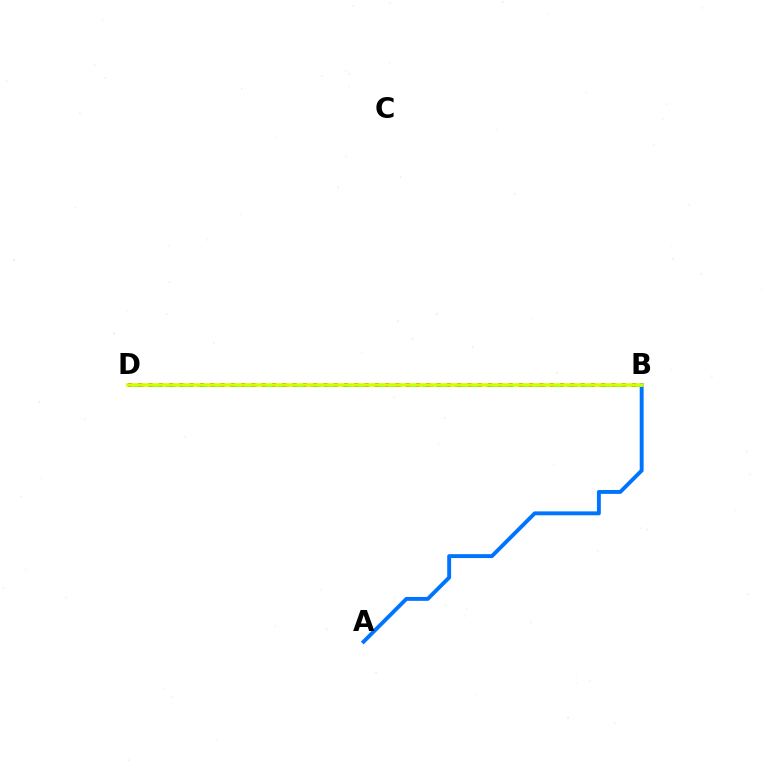{('A', 'B'): [{'color': '#0074ff', 'line_style': 'solid', 'thickness': 2.81}], ('B', 'D'): [{'color': '#00ff5c', 'line_style': 'dashed', 'thickness': 2.18}, {'color': '#ff0000', 'line_style': 'dotted', 'thickness': 2.8}, {'color': '#b900ff', 'line_style': 'solid', 'thickness': 1.5}, {'color': '#d1ff00', 'line_style': 'solid', 'thickness': 2.52}]}